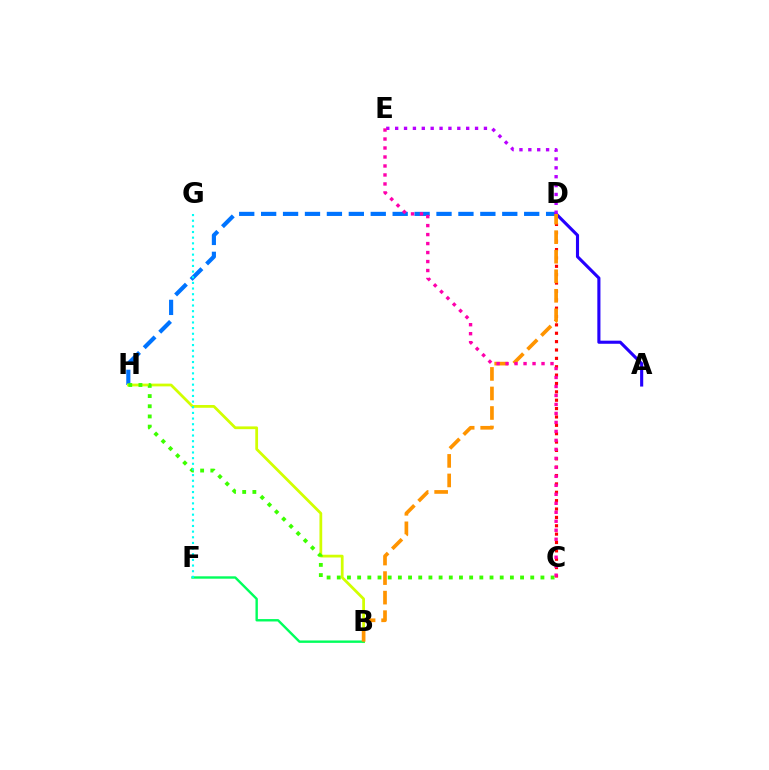{('D', 'H'): [{'color': '#0074ff', 'line_style': 'dashed', 'thickness': 2.98}], ('B', 'H'): [{'color': '#d1ff00', 'line_style': 'solid', 'thickness': 1.99}], ('B', 'F'): [{'color': '#00ff5c', 'line_style': 'solid', 'thickness': 1.72}], ('A', 'D'): [{'color': '#2500ff', 'line_style': 'solid', 'thickness': 2.24}], ('C', 'D'): [{'color': '#ff0000', 'line_style': 'dotted', 'thickness': 2.27}], ('B', 'D'): [{'color': '#ff9400', 'line_style': 'dashed', 'thickness': 2.65}], ('C', 'H'): [{'color': '#3dff00', 'line_style': 'dotted', 'thickness': 2.77}], ('D', 'E'): [{'color': '#b900ff', 'line_style': 'dotted', 'thickness': 2.41}], ('C', 'E'): [{'color': '#ff00ac', 'line_style': 'dotted', 'thickness': 2.44}], ('F', 'G'): [{'color': '#00fff6', 'line_style': 'dotted', 'thickness': 1.54}]}